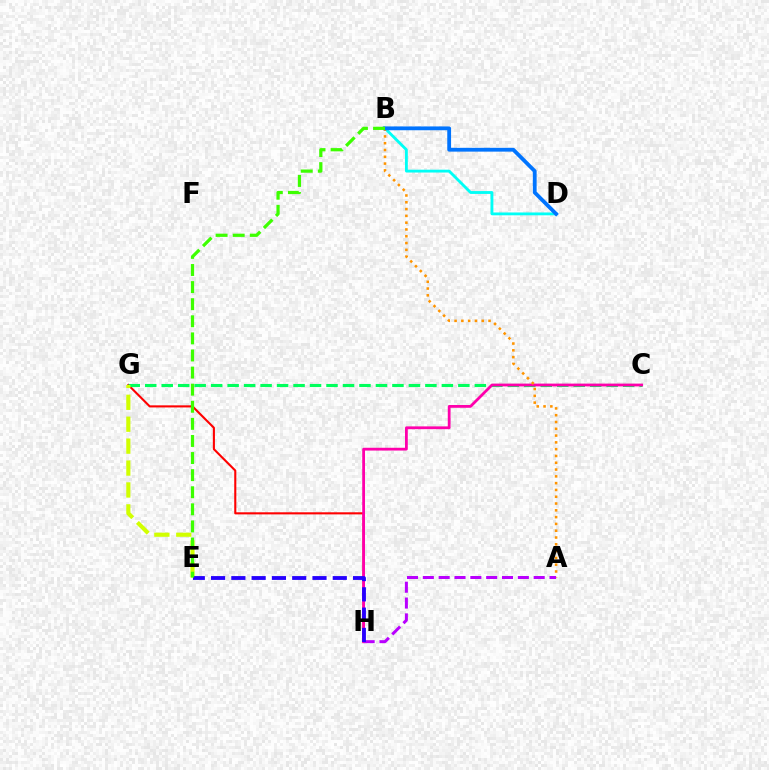{('G', 'H'): [{'color': '#ff0000', 'line_style': 'solid', 'thickness': 1.51}], ('C', 'G'): [{'color': '#00ff5c', 'line_style': 'dashed', 'thickness': 2.24}], ('C', 'H'): [{'color': '#ff00ac', 'line_style': 'solid', 'thickness': 2.01}], ('B', 'D'): [{'color': '#00fff6', 'line_style': 'solid', 'thickness': 2.04}, {'color': '#0074ff', 'line_style': 'solid', 'thickness': 2.74}], ('A', 'B'): [{'color': '#ff9400', 'line_style': 'dotted', 'thickness': 1.85}], ('E', 'G'): [{'color': '#d1ff00', 'line_style': 'dashed', 'thickness': 2.98}], ('A', 'H'): [{'color': '#b900ff', 'line_style': 'dashed', 'thickness': 2.15}], ('E', 'H'): [{'color': '#2500ff', 'line_style': 'dashed', 'thickness': 2.76}], ('B', 'E'): [{'color': '#3dff00', 'line_style': 'dashed', 'thickness': 2.32}]}